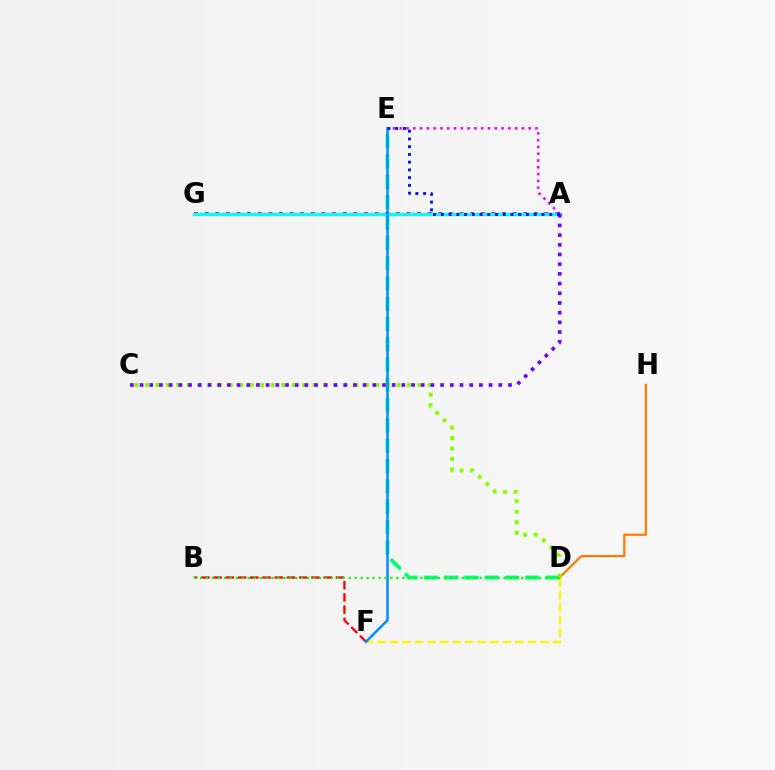{('D', 'F'): [{'color': '#fcf500', 'line_style': 'dashed', 'thickness': 1.7}], ('D', 'E'): [{'color': '#00ff74', 'line_style': 'dashed', 'thickness': 2.76}], ('D', 'H'): [{'color': '#ff7c00', 'line_style': 'solid', 'thickness': 1.63}], ('A', 'G'): [{'color': '#ff0094', 'line_style': 'dotted', 'thickness': 2.89}, {'color': '#00fff6', 'line_style': 'solid', 'thickness': 2.33}], ('C', 'D'): [{'color': '#84ff00', 'line_style': 'dotted', 'thickness': 2.85}], ('A', 'E'): [{'color': '#ee00ff', 'line_style': 'dotted', 'thickness': 1.84}, {'color': '#0010ff', 'line_style': 'dotted', 'thickness': 2.1}], ('A', 'C'): [{'color': '#7200ff', 'line_style': 'dotted', 'thickness': 2.63}], ('B', 'F'): [{'color': '#ff0000', 'line_style': 'dashed', 'thickness': 1.66}], ('E', 'F'): [{'color': '#008cff', 'line_style': 'solid', 'thickness': 1.8}], ('B', 'D'): [{'color': '#08ff00', 'line_style': 'dotted', 'thickness': 1.62}]}